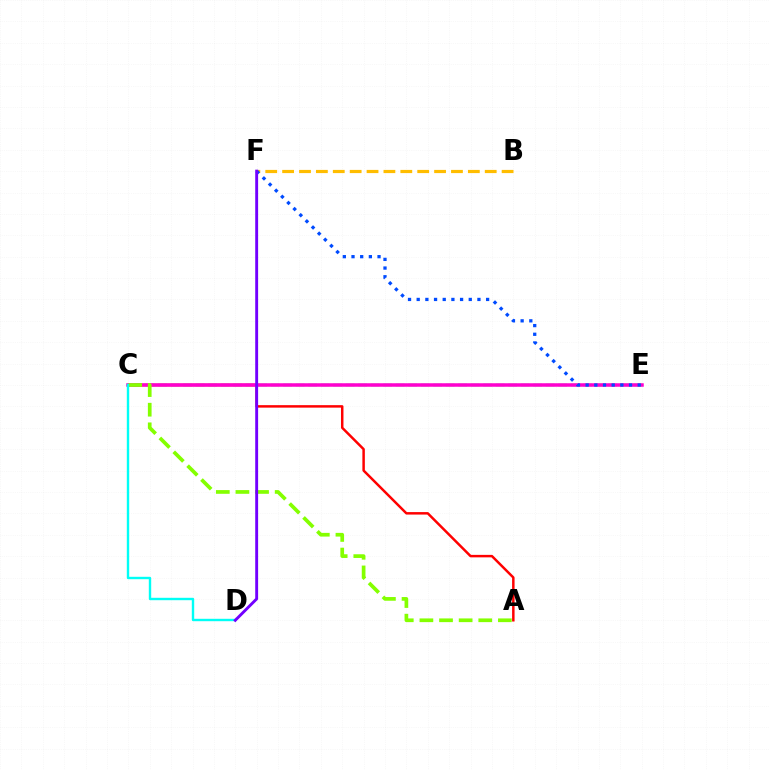{('C', 'E'): [{'color': '#00ff39', 'line_style': 'dashed', 'thickness': 1.7}, {'color': '#ff00cf', 'line_style': 'solid', 'thickness': 2.52}], ('A', 'C'): [{'color': '#ff0000', 'line_style': 'solid', 'thickness': 1.78}, {'color': '#84ff00', 'line_style': 'dashed', 'thickness': 2.67}], ('B', 'F'): [{'color': '#ffbd00', 'line_style': 'dashed', 'thickness': 2.29}], ('C', 'D'): [{'color': '#00fff6', 'line_style': 'solid', 'thickness': 1.73}], ('E', 'F'): [{'color': '#004bff', 'line_style': 'dotted', 'thickness': 2.36}], ('D', 'F'): [{'color': '#7200ff', 'line_style': 'solid', 'thickness': 2.08}]}